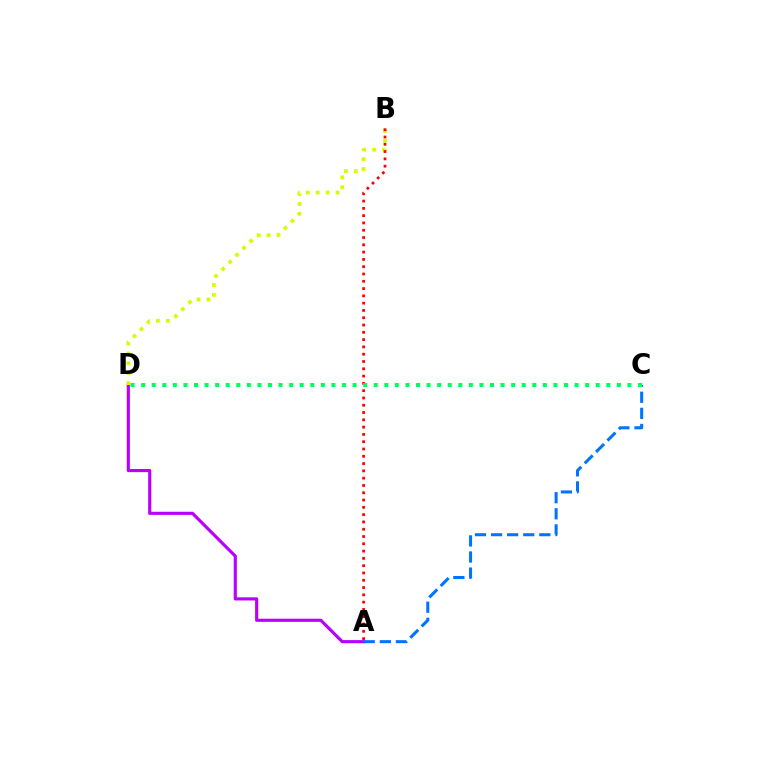{('A', 'D'): [{'color': '#b900ff', 'line_style': 'solid', 'thickness': 2.27}], ('B', 'D'): [{'color': '#d1ff00', 'line_style': 'dotted', 'thickness': 2.69}], ('A', 'C'): [{'color': '#0074ff', 'line_style': 'dashed', 'thickness': 2.19}], ('A', 'B'): [{'color': '#ff0000', 'line_style': 'dotted', 'thickness': 1.98}], ('C', 'D'): [{'color': '#00ff5c', 'line_style': 'dotted', 'thickness': 2.87}]}